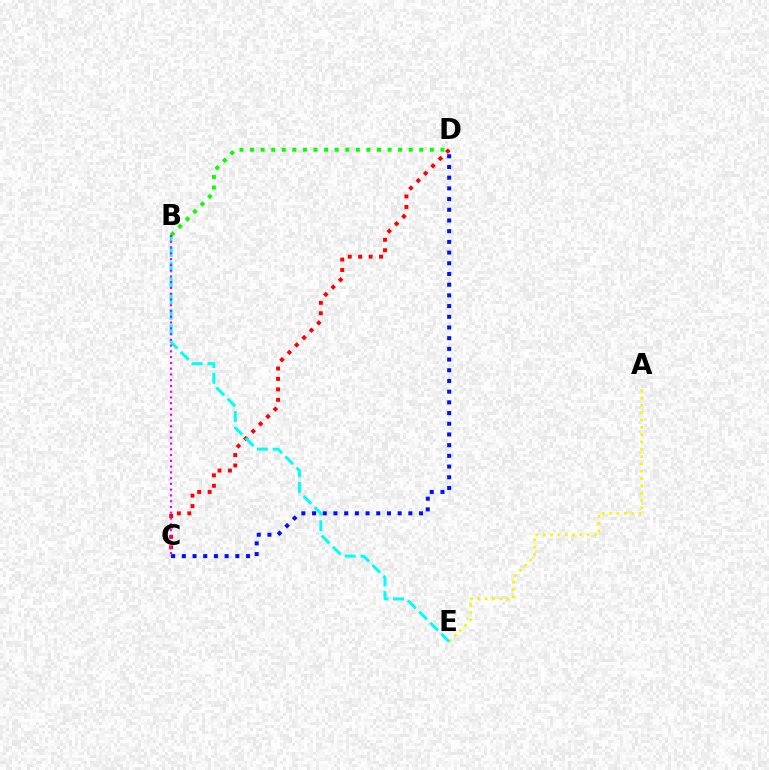{('A', 'E'): [{'color': '#fcf500', 'line_style': 'dotted', 'thickness': 1.99}], ('C', 'D'): [{'color': '#ff0000', 'line_style': 'dotted', 'thickness': 2.83}, {'color': '#0010ff', 'line_style': 'dotted', 'thickness': 2.91}], ('B', 'E'): [{'color': '#00fff6', 'line_style': 'dashed', 'thickness': 2.14}], ('B', 'D'): [{'color': '#08ff00', 'line_style': 'dotted', 'thickness': 2.87}], ('B', 'C'): [{'color': '#ee00ff', 'line_style': 'dotted', 'thickness': 1.57}]}